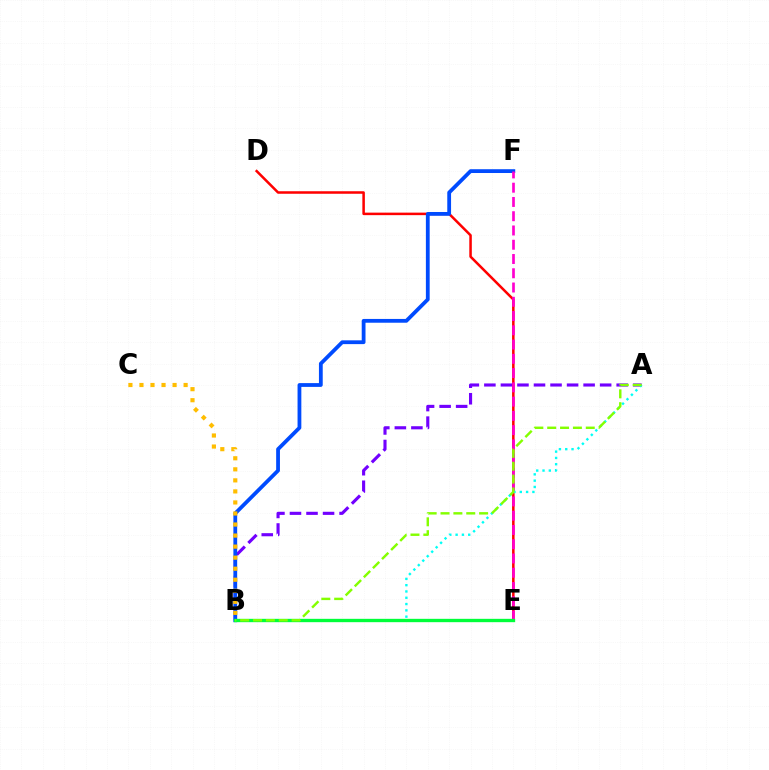{('A', 'B'): [{'color': '#7200ff', 'line_style': 'dashed', 'thickness': 2.25}, {'color': '#00fff6', 'line_style': 'dotted', 'thickness': 1.71}, {'color': '#84ff00', 'line_style': 'dashed', 'thickness': 1.75}], ('D', 'E'): [{'color': '#ff0000', 'line_style': 'solid', 'thickness': 1.81}], ('B', 'F'): [{'color': '#004bff', 'line_style': 'solid', 'thickness': 2.73}], ('B', 'C'): [{'color': '#ffbd00', 'line_style': 'dotted', 'thickness': 3.0}], ('E', 'F'): [{'color': '#ff00cf', 'line_style': 'dashed', 'thickness': 1.94}], ('B', 'E'): [{'color': '#00ff39', 'line_style': 'solid', 'thickness': 2.41}]}